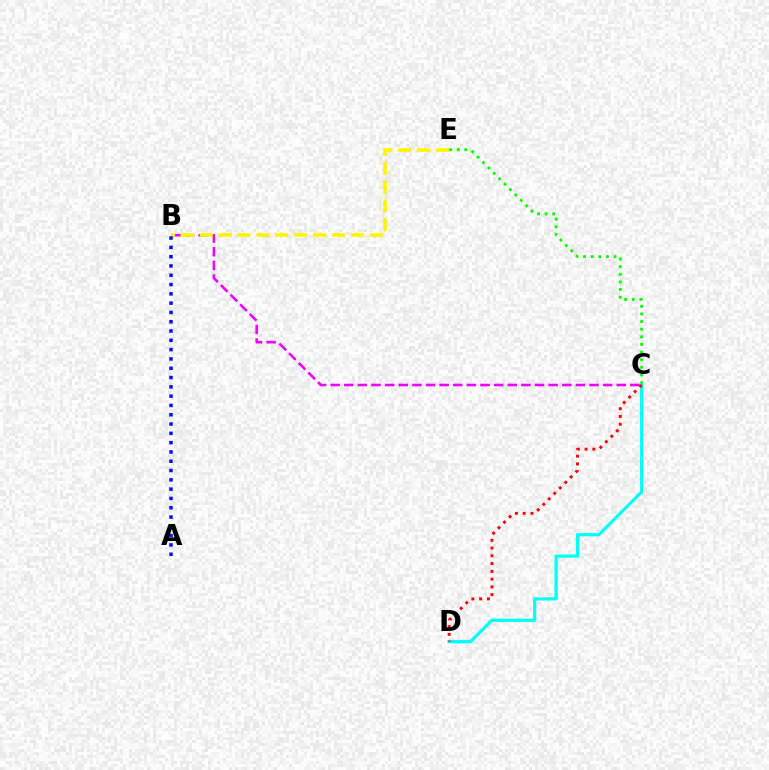{('C', 'E'): [{'color': '#08ff00', 'line_style': 'dotted', 'thickness': 2.07}], ('B', 'C'): [{'color': '#ee00ff', 'line_style': 'dashed', 'thickness': 1.85}], ('C', 'D'): [{'color': '#00fff6', 'line_style': 'solid', 'thickness': 2.3}, {'color': '#ff0000', 'line_style': 'dotted', 'thickness': 2.11}], ('B', 'E'): [{'color': '#fcf500', 'line_style': 'dashed', 'thickness': 2.57}], ('A', 'B'): [{'color': '#0010ff', 'line_style': 'dotted', 'thickness': 2.53}]}